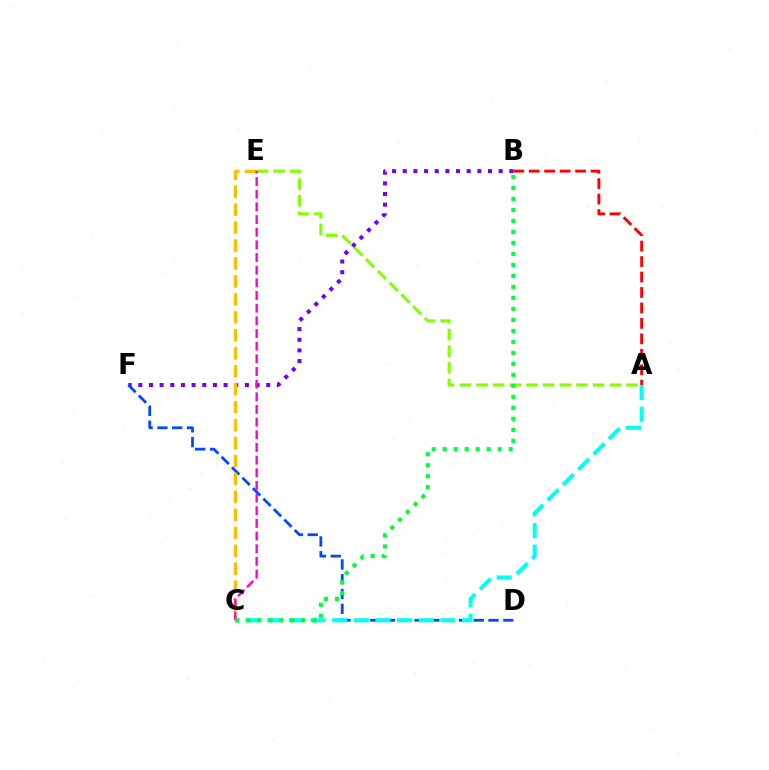{('A', 'E'): [{'color': '#84ff00', 'line_style': 'dashed', 'thickness': 2.26}], ('B', 'F'): [{'color': '#7200ff', 'line_style': 'dotted', 'thickness': 2.9}], ('D', 'F'): [{'color': '#004bff', 'line_style': 'dashed', 'thickness': 2.01}], ('A', 'C'): [{'color': '#00fff6', 'line_style': 'dashed', 'thickness': 2.94}], ('C', 'E'): [{'color': '#ffbd00', 'line_style': 'dashed', 'thickness': 2.44}, {'color': '#ff00cf', 'line_style': 'dashed', 'thickness': 1.72}], ('A', 'B'): [{'color': '#ff0000', 'line_style': 'dashed', 'thickness': 2.1}], ('B', 'C'): [{'color': '#00ff39', 'line_style': 'dotted', 'thickness': 2.99}]}